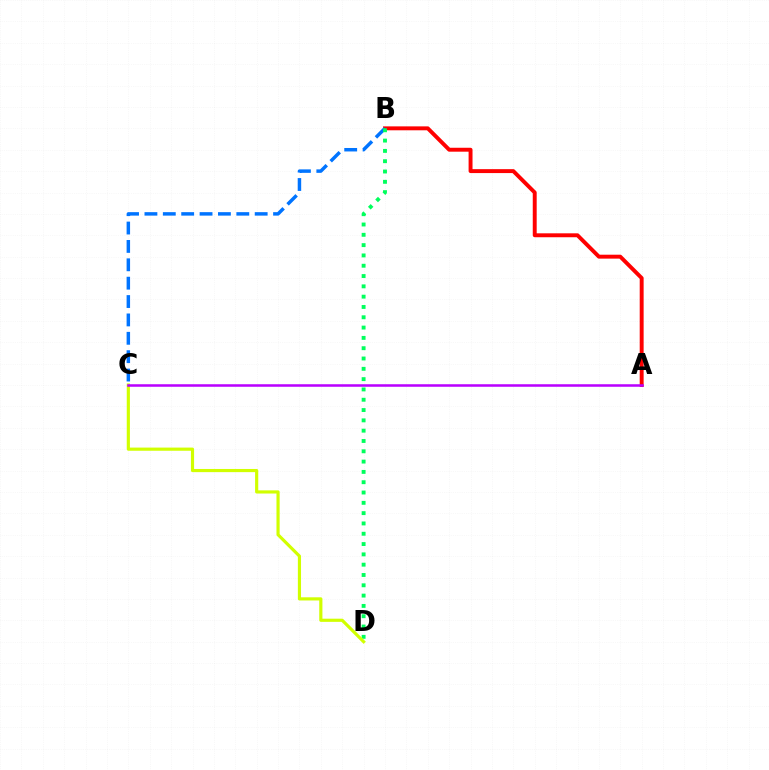{('A', 'B'): [{'color': '#ff0000', 'line_style': 'solid', 'thickness': 2.83}], ('B', 'C'): [{'color': '#0074ff', 'line_style': 'dashed', 'thickness': 2.5}], ('B', 'D'): [{'color': '#00ff5c', 'line_style': 'dotted', 'thickness': 2.8}], ('C', 'D'): [{'color': '#d1ff00', 'line_style': 'solid', 'thickness': 2.28}], ('A', 'C'): [{'color': '#b900ff', 'line_style': 'solid', 'thickness': 1.82}]}